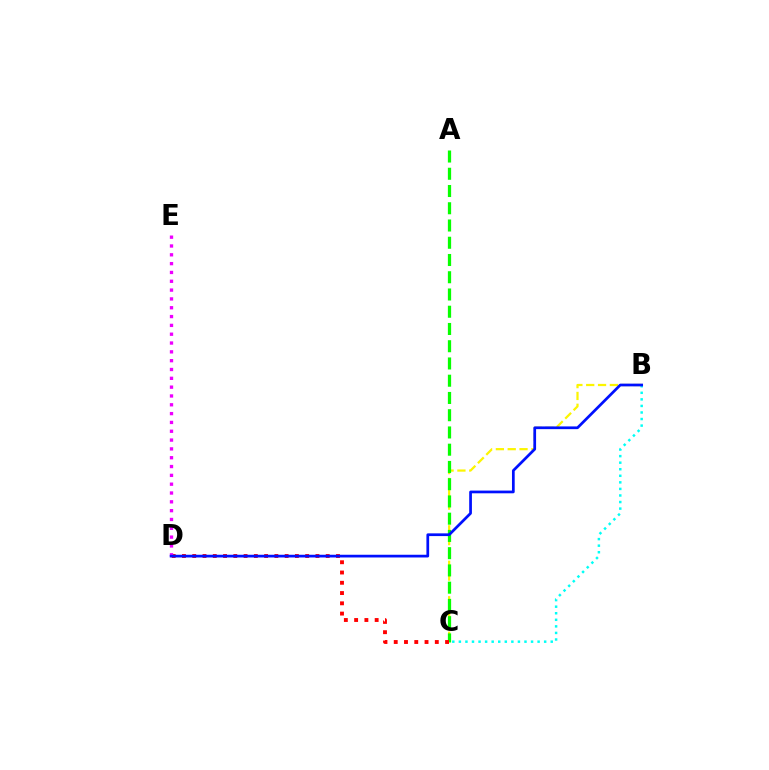{('B', 'C'): [{'color': '#fcf500', 'line_style': 'dashed', 'thickness': 1.61}, {'color': '#00fff6', 'line_style': 'dotted', 'thickness': 1.78}], ('A', 'C'): [{'color': '#08ff00', 'line_style': 'dashed', 'thickness': 2.34}], ('C', 'D'): [{'color': '#ff0000', 'line_style': 'dotted', 'thickness': 2.79}], ('D', 'E'): [{'color': '#ee00ff', 'line_style': 'dotted', 'thickness': 2.4}], ('B', 'D'): [{'color': '#0010ff', 'line_style': 'solid', 'thickness': 1.96}]}